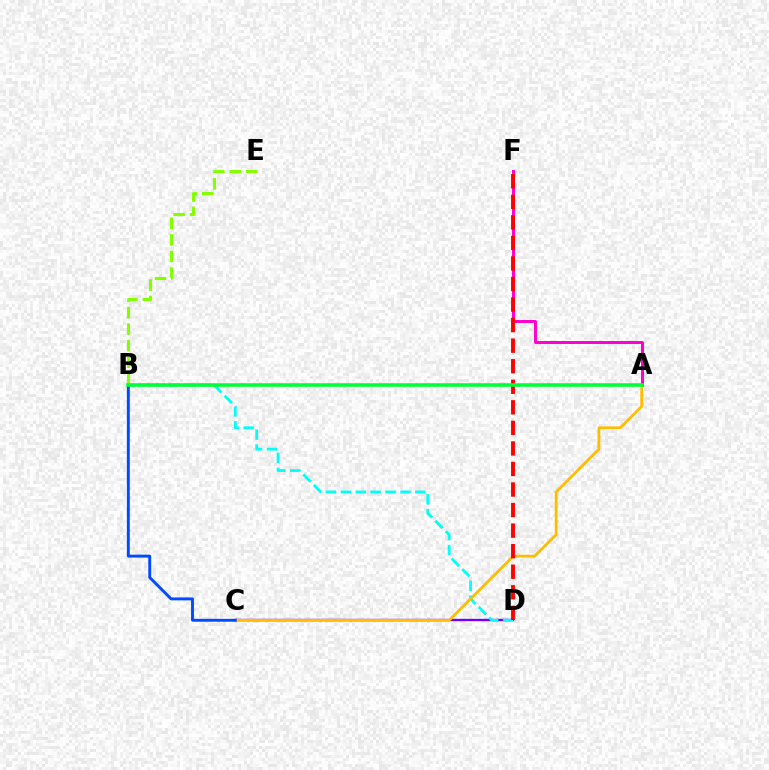{('A', 'F'): [{'color': '#ff00cf', 'line_style': 'solid', 'thickness': 2.14}], ('C', 'D'): [{'color': '#7200ff', 'line_style': 'solid', 'thickness': 1.7}], ('B', 'D'): [{'color': '#00fff6', 'line_style': 'dashed', 'thickness': 2.02}], ('A', 'C'): [{'color': '#ffbd00', 'line_style': 'solid', 'thickness': 1.99}], ('D', 'F'): [{'color': '#ff0000', 'line_style': 'dashed', 'thickness': 2.79}], ('B', 'C'): [{'color': '#004bff', 'line_style': 'solid', 'thickness': 2.09}], ('B', 'E'): [{'color': '#84ff00', 'line_style': 'dashed', 'thickness': 2.24}], ('A', 'B'): [{'color': '#00ff39', 'line_style': 'solid', 'thickness': 2.57}]}